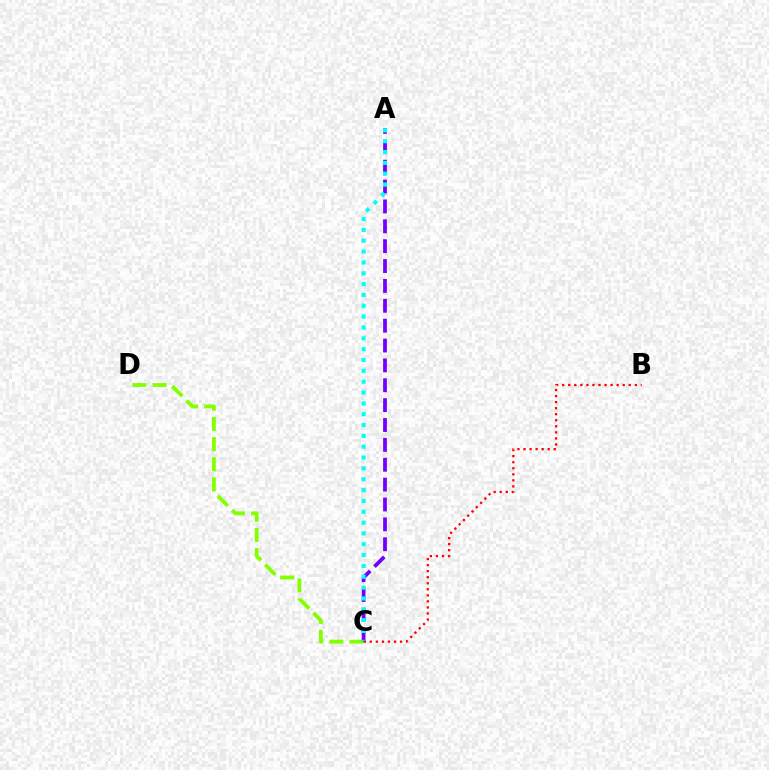{('C', 'D'): [{'color': '#84ff00', 'line_style': 'dashed', 'thickness': 2.74}], ('A', 'C'): [{'color': '#7200ff', 'line_style': 'dashed', 'thickness': 2.7}, {'color': '#00fff6', 'line_style': 'dotted', 'thickness': 2.95}], ('B', 'C'): [{'color': '#ff0000', 'line_style': 'dotted', 'thickness': 1.64}]}